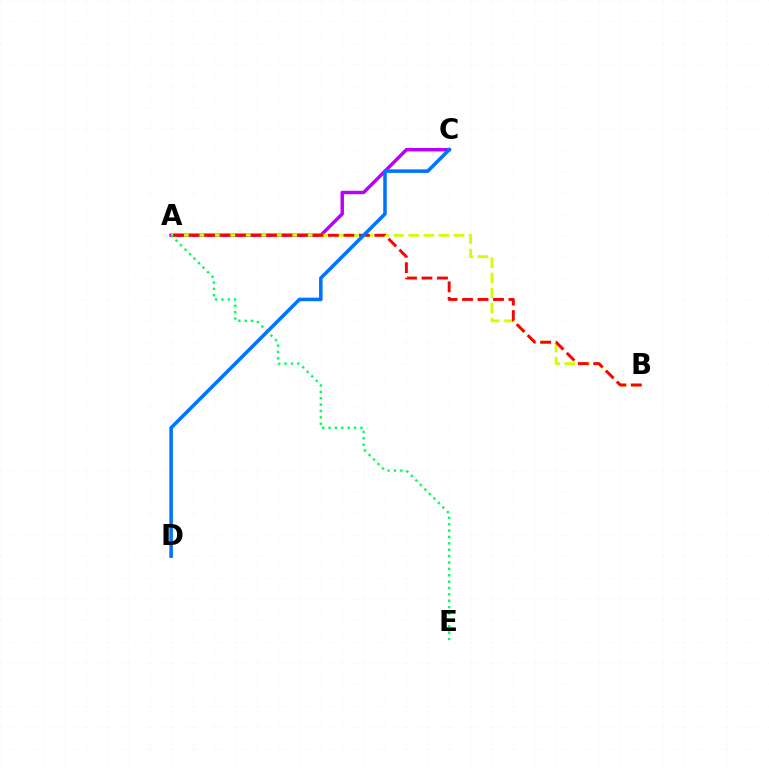{('A', 'C'): [{'color': '#b900ff', 'line_style': 'solid', 'thickness': 2.49}], ('A', 'B'): [{'color': '#d1ff00', 'line_style': 'dashed', 'thickness': 2.05}, {'color': '#ff0000', 'line_style': 'dashed', 'thickness': 2.1}], ('A', 'E'): [{'color': '#00ff5c', 'line_style': 'dotted', 'thickness': 1.73}], ('C', 'D'): [{'color': '#0074ff', 'line_style': 'solid', 'thickness': 2.56}]}